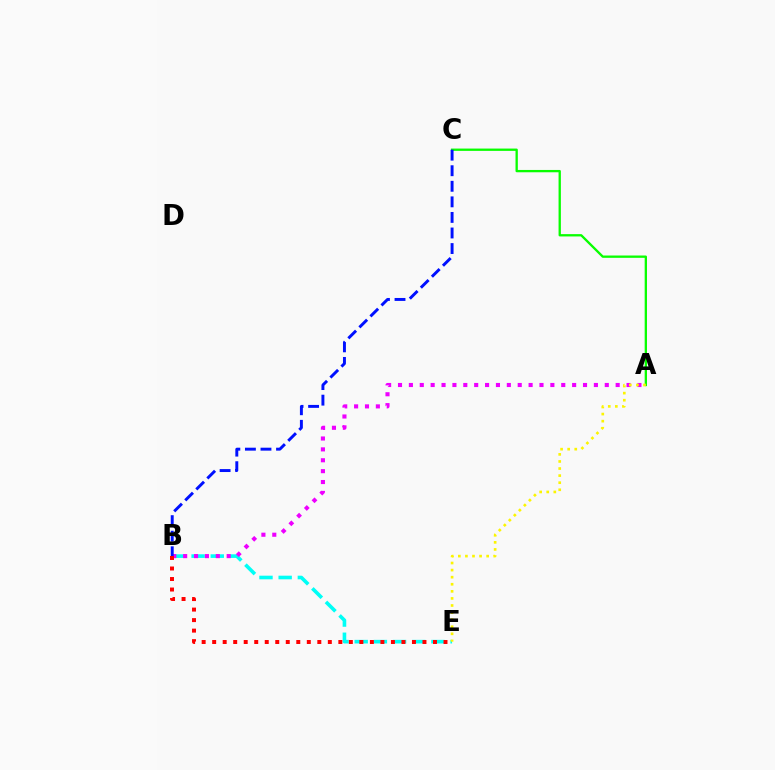{('A', 'C'): [{'color': '#08ff00', 'line_style': 'solid', 'thickness': 1.67}], ('B', 'E'): [{'color': '#00fff6', 'line_style': 'dashed', 'thickness': 2.61}, {'color': '#ff0000', 'line_style': 'dotted', 'thickness': 2.86}], ('A', 'B'): [{'color': '#ee00ff', 'line_style': 'dotted', 'thickness': 2.96}], ('A', 'E'): [{'color': '#fcf500', 'line_style': 'dotted', 'thickness': 1.92}], ('B', 'C'): [{'color': '#0010ff', 'line_style': 'dashed', 'thickness': 2.11}]}